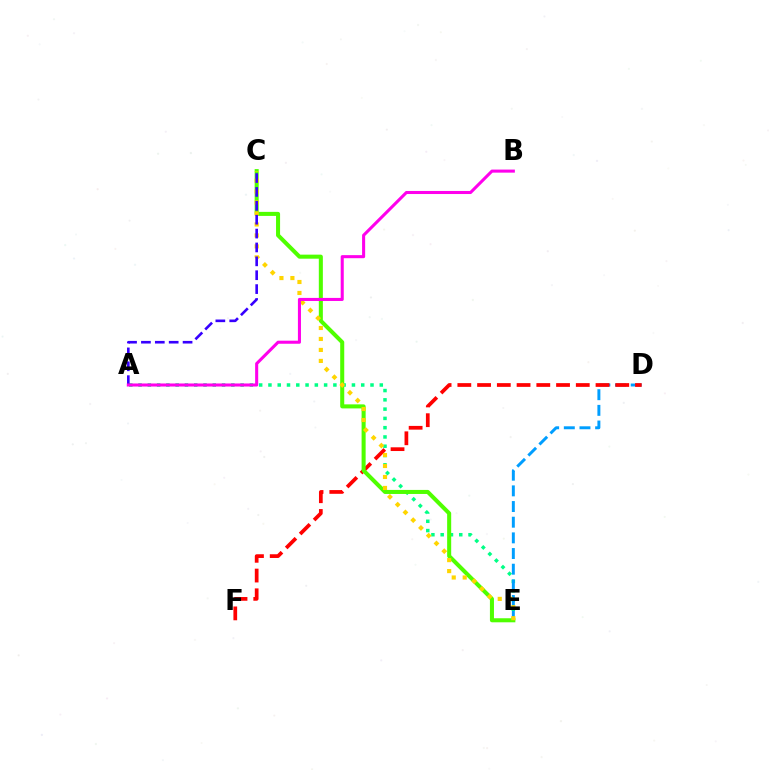{('A', 'E'): [{'color': '#00ff86', 'line_style': 'dotted', 'thickness': 2.52}], ('D', 'E'): [{'color': '#009eff', 'line_style': 'dashed', 'thickness': 2.13}], ('D', 'F'): [{'color': '#ff0000', 'line_style': 'dashed', 'thickness': 2.68}], ('C', 'E'): [{'color': '#4fff00', 'line_style': 'solid', 'thickness': 2.91}, {'color': '#ffd500', 'line_style': 'dotted', 'thickness': 2.98}], ('A', 'C'): [{'color': '#3700ff', 'line_style': 'dashed', 'thickness': 1.89}], ('A', 'B'): [{'color': '#ff00ed', 'line_style': 'solid', 'thickness': 2.2}]}